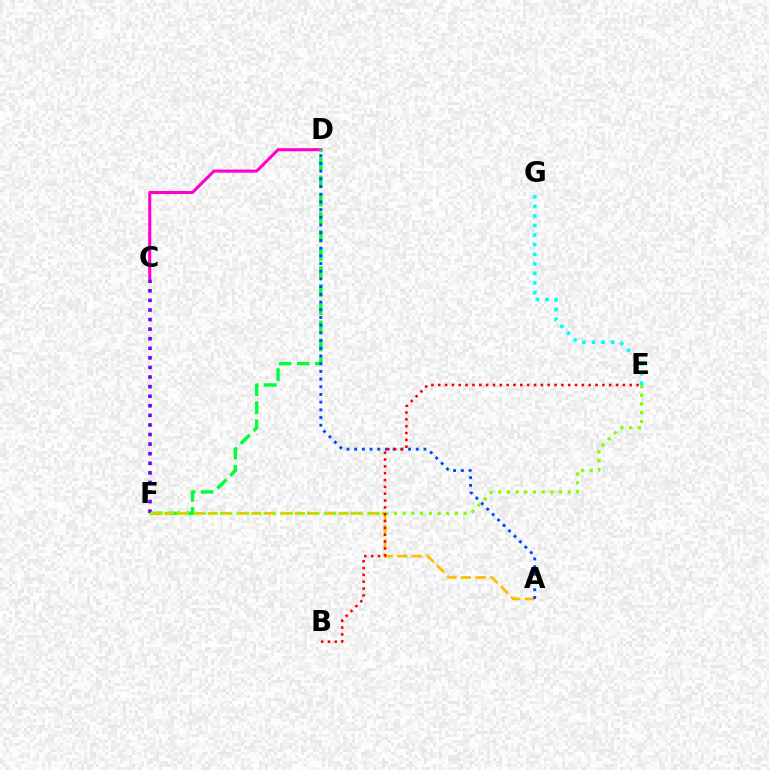{('C', 'D'): [{'color': '#ff00cf', 'line_style': 'solid', 'thickness': 2.21}], ('D', 'F'): [{'color': '#00ff39', 'line_style': 'dashed', 'thickness': 2.46}], ('A', 'F'): [{'color': '#ffbd00', 'line_style': 'dashed', 'thickness': 1.97}], ('C', 'F'): [{'color': '#7200ff', 'line_style': 'dotted', 'thickness': 2.6}], ('E', 'G'): [{'color': '#00fff6', 'line_style': 'dotted', 'thickness': 2.6}], ('A', 'D'): [{'color': '#004bff', 'line_style': 'dotted', 'thickness': 2.09}], ('E', 'F'): [{'color': '#84ff00', 'line_style': 'dotted', 'thickness': 2.36}], ('B', 'E'): [{'color': '#ff0000', 'line_style': 'dotted', 'thickness': 1.86}]}